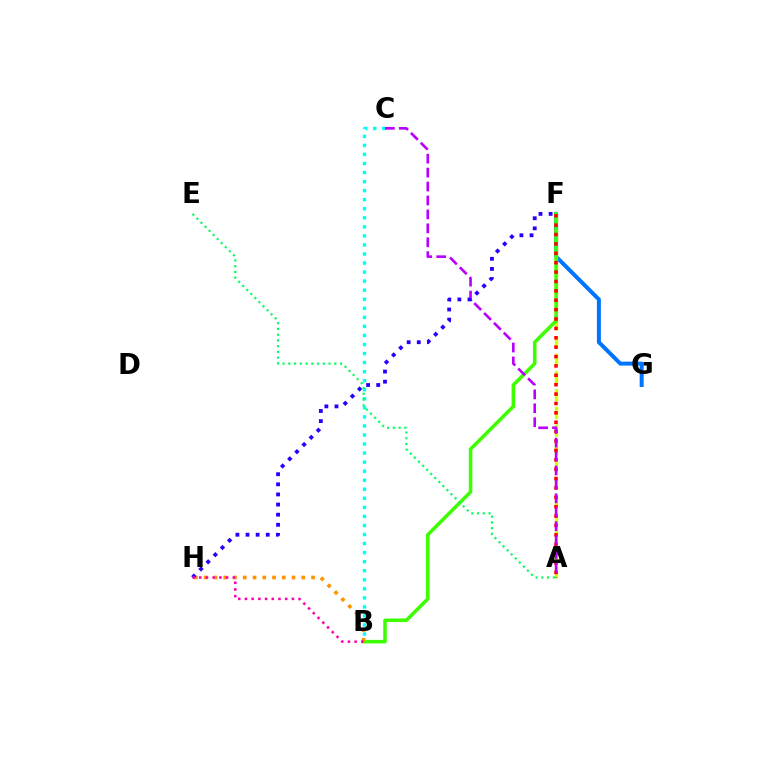{('B', 'C'): [{'color': '#00fff6', 'line_style': 'dotted', 'thickness': 2.46}], ('F', 'G'): [{'color': '#0074ff', 'line_style': 'solid', 'thickness': 2.87}], ('A', 'F'): [{'color': '#d1ff00', 'line_style': 'dashed', 'thickness': 2.41}, {'color': '#ff0000', 'line_style': 'dotted', 'thickness': 2.55}], ('B', 'F'): [{'color': '#3dff00', 'line_style': 'solid', 'thickness': 2.55}], ('A', 'C'): [{'color': '#b900ff', 'line_style': 'dashed', 'thickness': 1.89}], ('B', 'H'): [{'color': '#ff9400', 'line_style': 'dotted', 'thickness': 2.65}, {'color': '#ff00ac', 'line_style': 'dotted', 'thickness': 1.82}], ('F', 'H'): [{'color': '#2500ff', 'line_style': 'dotted', 'thickness': 2.75}], ('A', 'E'): [{'color': '#00ff5c', 'line_style': 'dotted', 'thickness': 1.56}]}